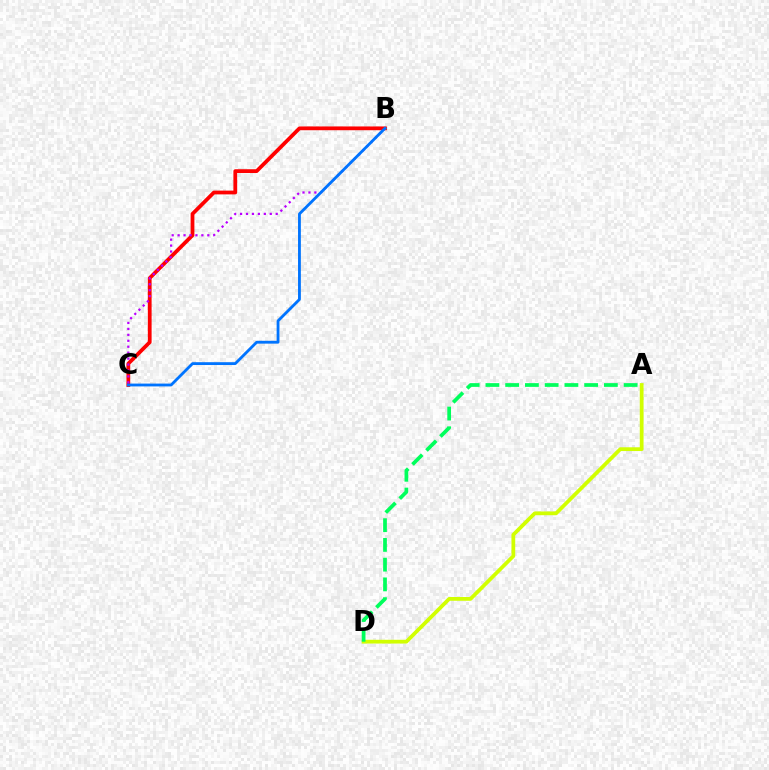{('B', 'C'): [{'color': '#ff0000', 'line_style': 'solid', 'thickness': 2.71}, {'color': '#b900ff', 'line_style': 'dotted', 'thickness': 1.61}, {'color': '#0074ff', 'line_style': 'solid', 'thickness': 2.04}], ('A', 'D'): [{'color': '#d1ff00', 'line_style': 'solid', 'thickness': 2.71}, {'color': '#00ff5c', 'line_style': 'dashed', 'thickness': 2.68}]}